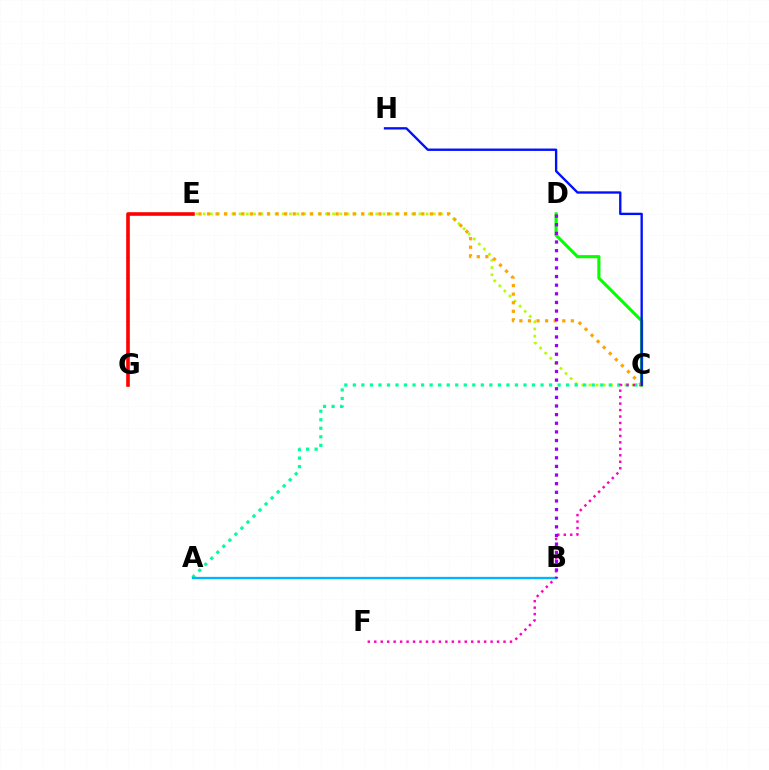{('C', 'E'): [{'color': '#b3ff00', 'line_style': 'dotted', 'thickness': 1.95}, {'color': '#ffa500', 'line_style': 'dotted', 'thickness': 2.33}], ('A', 'C'): [{'color': '#00ff9d', 'line_style': 'dotted', 'thickness': 2.32}], ('C', 'F'): [{'color': '#ff00bd', 'line_style': 'dotted', 'thickness': 1.76}], ('A', 'B'): [{'color': '#00b5ff', 'line_style': 'solid', 'thickness': 1.65}], ('C', 'D'): [{'color': '#08ff00', 'line_style': 'solid', 'thickness': 2.26}], ('E', 'G'): [{'color': '#ff0000', 'line_style': 'solid', 'thickness': 2.6}], ('B', 'D'): [{'color': '#9b00ff', 'line_style': 'dotted', 'thickness': 2.34}], ('C', 'H'): [{'color': '#0010ff', 'line_style': 'solid', 'thickness': 1.69}]}